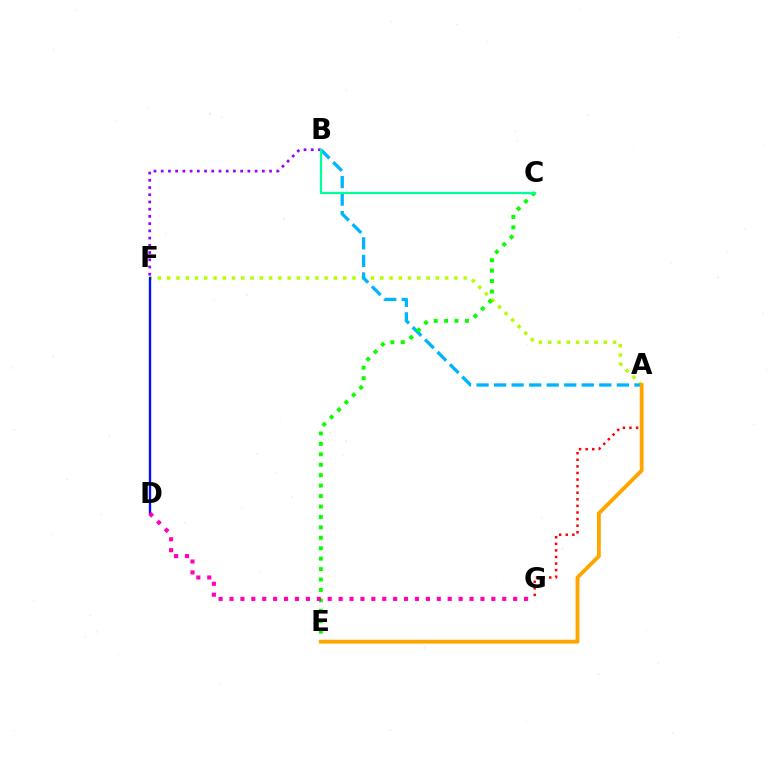{('A', 'F'): [{'color': '#b3ff00', 'line_style': 'dotted', 'thickness': 2.52}], ('A', 'B'): [{'color': '#00b5ff', 'line_style': 'dashed', 'thickness': 2.38}], ('B', 'F'): [{'color': '#9b00ff', 'line_style': 'dotted', 'thickness': 1.96}], ('D', 'F'): [{'color': '#0010ff', 'line_style': 'solid', 'thickness': 1.69}], ('C', 'E'): [{'color': '#08ff00', 'line_style': 'dotted', 'thickness': 2.83}], ('A', 'G'): [{'color': '#ff0000', 'line_style': 'dotted', 'thickness': 1.79}], ('A', 'E'): [{'color': '#ffa500', 'line_style': 'solid', 'thickness': 2.76}], ('B', 'C'): [{'color': '#00ff9d', 'line_style': 'solid', 'thickness': 1.64}], ('D', 'G'): [{'color': '#ff00bd', 'line_style': 'dotted', 'thickness': 2.96}]}